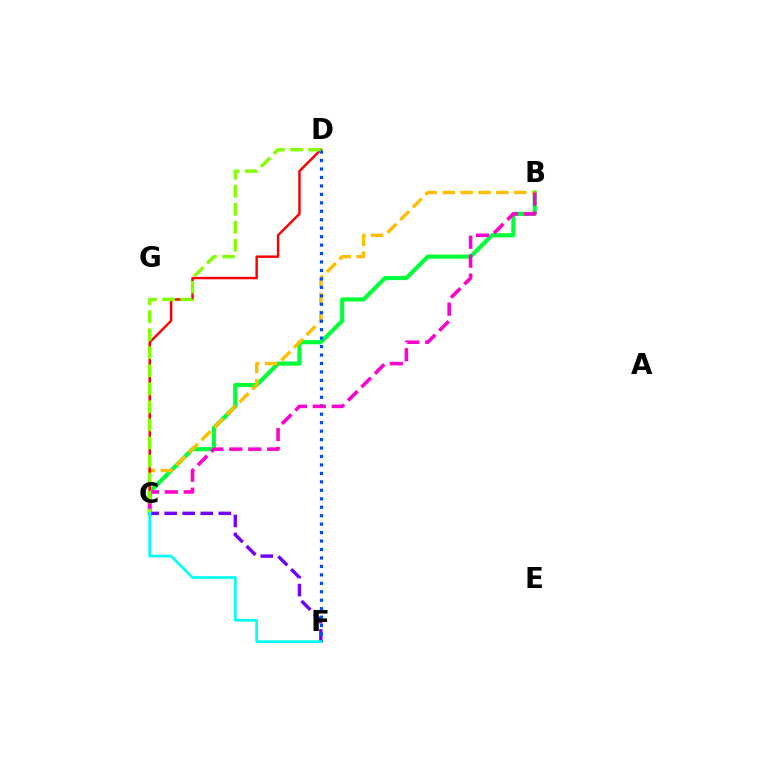{('B', 'C'): [{'color': '#00ff39', 'line_style': 'solid', 'thickness': 2.97}, {'color': '#ffbd00', 'line_style': 'dashed', 'thickness': 2.43}, {'color': '#ff00cf', 'line_style': 'dashed', 'thickness': 2.57}], ('C', 'D'): [{'color': '#ff0000', 'line_style': 'solid', 'thickness': 1.76}, {'color': '#84ff00', 'line_style': 'dashed', 'thickness': 2.45}], ('C', 'F'): [{'color': '#7200ff', 'line_style': 'dashed', 'thickness': 2.45}, {'color': '#00fff6', 'line_style': 'solid', 'thickness': 1.95}], ('D', 'F'): [{'color': '#004bff', 'line_style': 'dotted', 'thickness': 2.3}]}